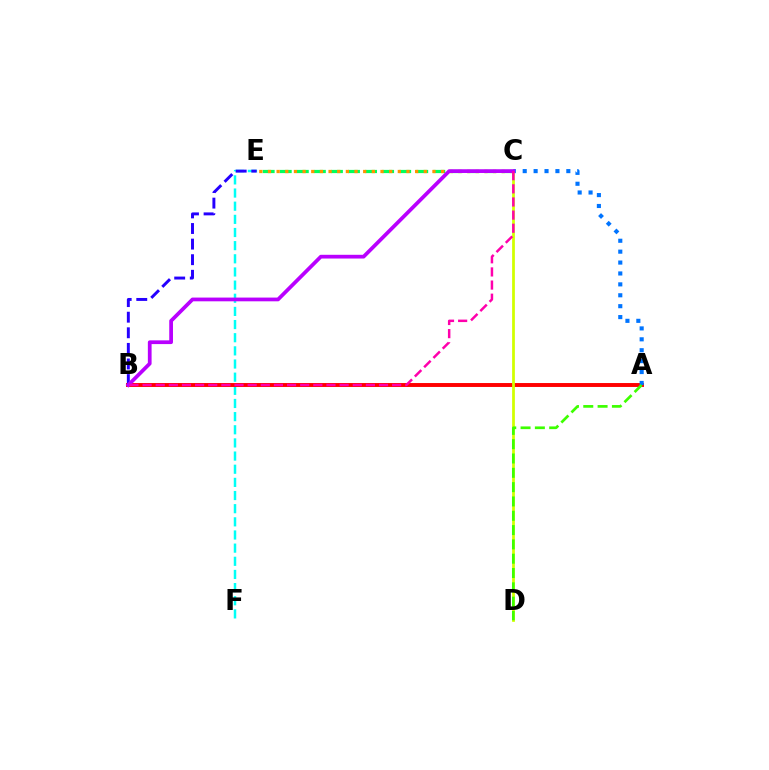{('E', 'F'): [{'color': '#00fff6', 'line_style': 'dashed', 'thickness': 1.79}], ('A', 'B'): [{'color': '#ff0000', 'line_style': 'solid', 'thickness': 2.82}], ('A', 'C'): [{'color': '#0074ff', 'line_style': 'dotted', 'thickness': 2.96}], ('C', 'E'): [{'color': '#00ff5c', 'line_style': 'dashed', 'thickness': 2.32}, {'color': '#ff9400', 'line_style': 'dotted', 'thickness': 2.35}], ('C', 'D'): [{'color': '#d1ff00', 'line_style': 'solid', 'thickness': 1.98}], ('A', 'D'): [{'color': '#3dff00', 'line_style': 'dashed', 'thickness': 1.94}], ('B', 'E'): [{'color': '#2500ff', 'line_style': 'dashed', 'thickness': 2.12}], ('B', 'C'): [{'color': '#b900ff', 'line_style': 'solid', 'thickness': 2.69}, {'color': '#ff00ac', 'line_style': 'dashed', 'thickness': 1.78}]}